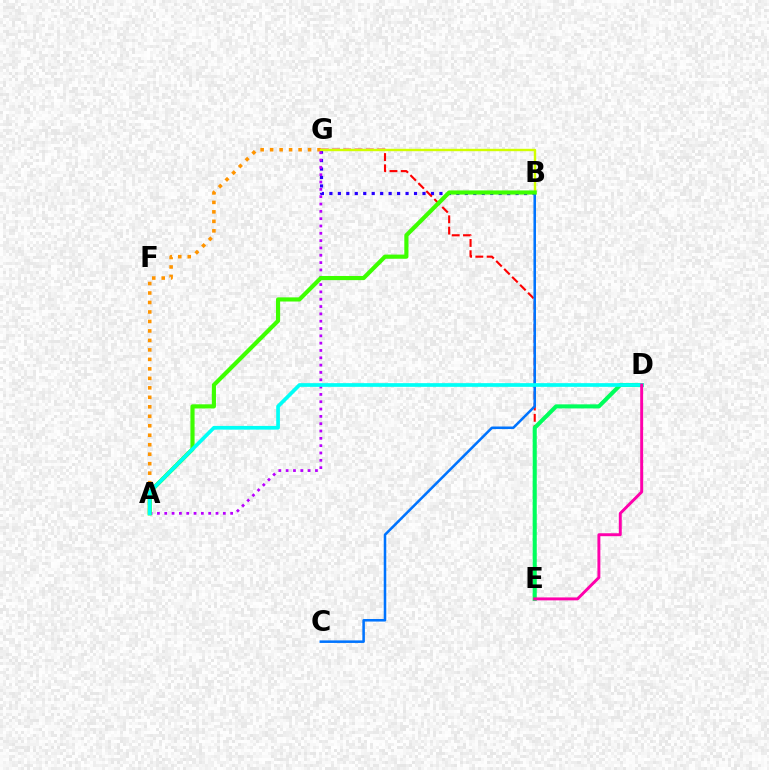{('B', 'G'): [{'color': '#2500ff', 'line_style': 'dotted', 'thickness': 2.3}, {'color': '#d1ff00', 'line_style': 'solid', 'thickness': 1.73}], ('A', 'G'): [{'color': '#ff9400', 'line_style': 'dotted', 'thickness': 2.58}, {'color': '#b900ff', 'line_style': 'dotted', 'thickness': 1.99}], ('E', 'G'): [{'color': '#ff0000', 'line_style': 'dashed', 'thickness': 1.53}], ('D', 'E'): [{'color': '#00ff5c', 'line_style': 'solid', 'thickness': 2.93}, {'color': '#ff00ac', 'line_style': 'solid', 'thickness': 2.11}], ('B', 'C'): [{'color': '#0074ff', 'line_style': 'solid', 'thickness': 1.83}], ('A', 'B'): [{'color': '#3dff00', 'line_style': 'solid', 'thickness': 2.99}], ('A', 'D'): [{'color': '#00fff6', 'line_style': 'solid', 'thickness': 2.66}]}